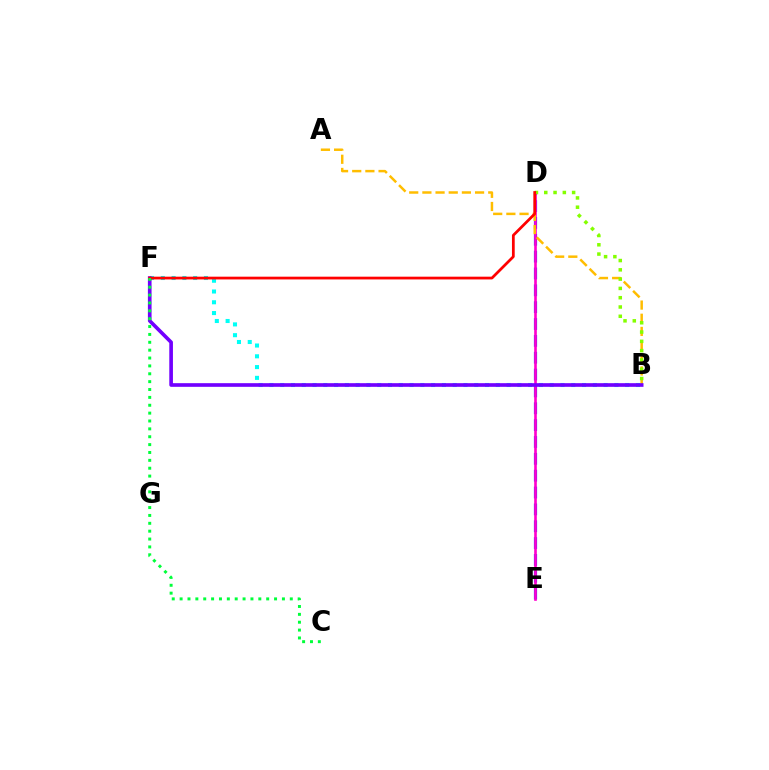{('D', 'E'): [{'color': '#004bff', 'line_style': 'dashed', 'thickness': 2.29}, {'color': '#ff00cf', 'line_style': 'solid', 'thickness': 1.9}], ('A', 'B'): [{'color': '#ffbd00', 'line_style': 'dashed', 'thickness': 1.79}], ('B', 'D'): [{'color': '#84ff00', 'line_style': 'dotted', 'thickness': 2.52}], ('B', 'F'): [{'color': '#00fff6', 'line_style': 'dotted', 'thickness': 2.93}, {'color': '#7200ff', 'line_style': 'solid', 'thickness': 2.63}], ('D', 'F'): [{'color': '#ff0000', 'line_style': 'solid', 'thickness': 1.98}], ('C', 'F'): [{'color': '#00ff39', 'line_style': 'dotted', 'thickness': 2.14}]}